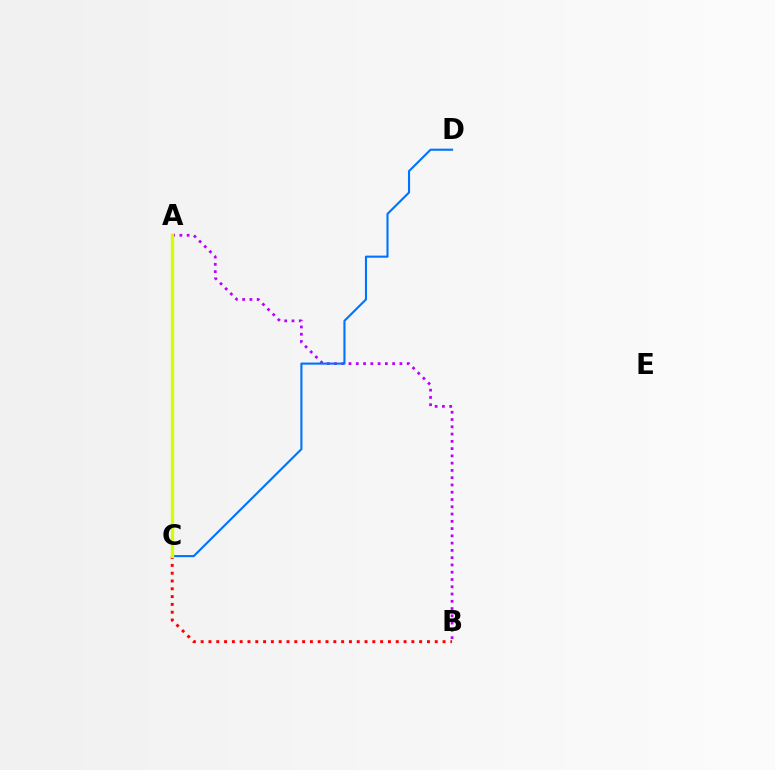{('A', 'B'): [{'color': '#b900ff', 'line_style': 'dotted', 'thickness': 1.98}], ('A', 'C'): [{'color': '#00ff5c', 'line_style': 'dashed', 'thickness': 2.06}, {'color': '#d1ff00', 'line_style': 'solid', 'thickness': 2.41}], ('B', 'C'): [{'color': '#ff0000', 'line_style': 'dotted', 'thickness': 2.12}], ('C', 'D'): [{'color': '#0074ff', 'line_style': 'solid', 'thickness': 1.52}]}